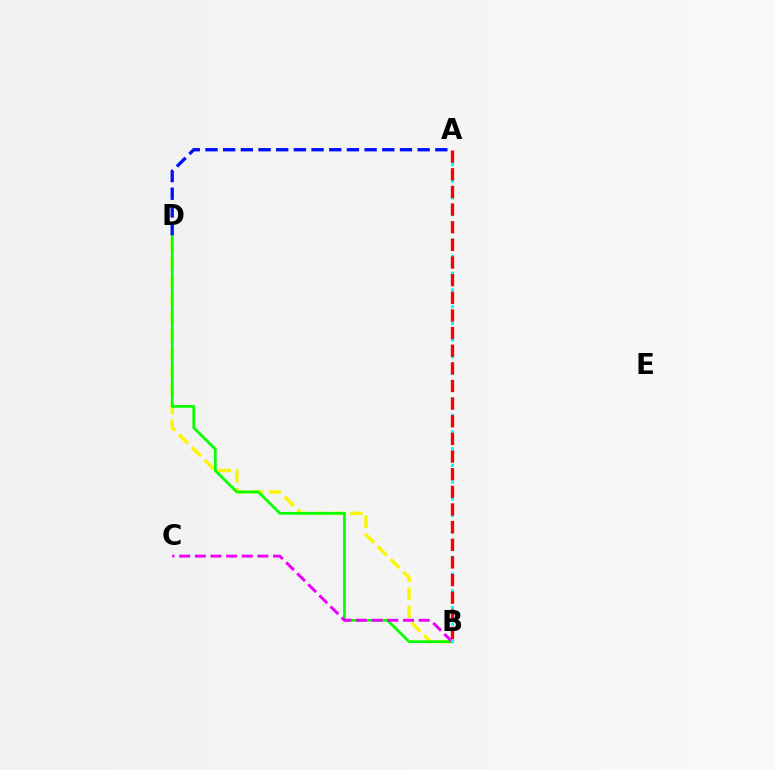{('B', 'D'): [{'color': '#fcf500', 'line_style': 'dashed', 'thickness': 2.45}, {'color': '#08ff00', 'line_style': 'solid', 'thickness': 1.97}], ('B', 'C'): [{'color': '#ee00ff', 'line_style': 'dashed', 'thickness': 2.13}], ('A', 'D'): [{'color': '#0010ff', 'line_style': 'dashed', 'thickness': 2.4}], ('A', 'B'): [{'color': '#00fff6', 'line_style': 'dotted', 'thickness': 2.27}, {'color': '#ff0000', 'line_style': 'dashed', 'thickness': 2.4}]}